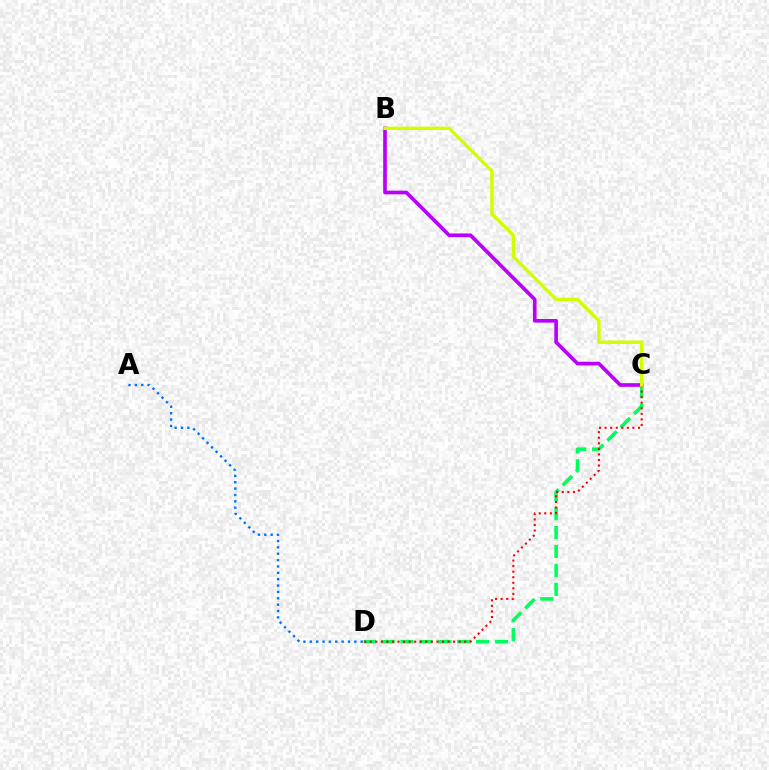{('C', 'D'): [{'color': '#00ff5c', 'line_style': 'dashed', 'thickness': 2.57}, {'color': '#ff0000', 'line_style': 'dotted', 'thickness': 1.51}], ('B', 'C'): [{'color': '#b900ff', 'line_style': 'solid', 'thickness': 2.63}, {'color': '#d1ff00', 'line_style': 'solid', 'thickness': 2.47}], ('A', 'D'): [{'color': '#0074ff', 'line_style': 'dotted', 'thickness': 1.73}]}